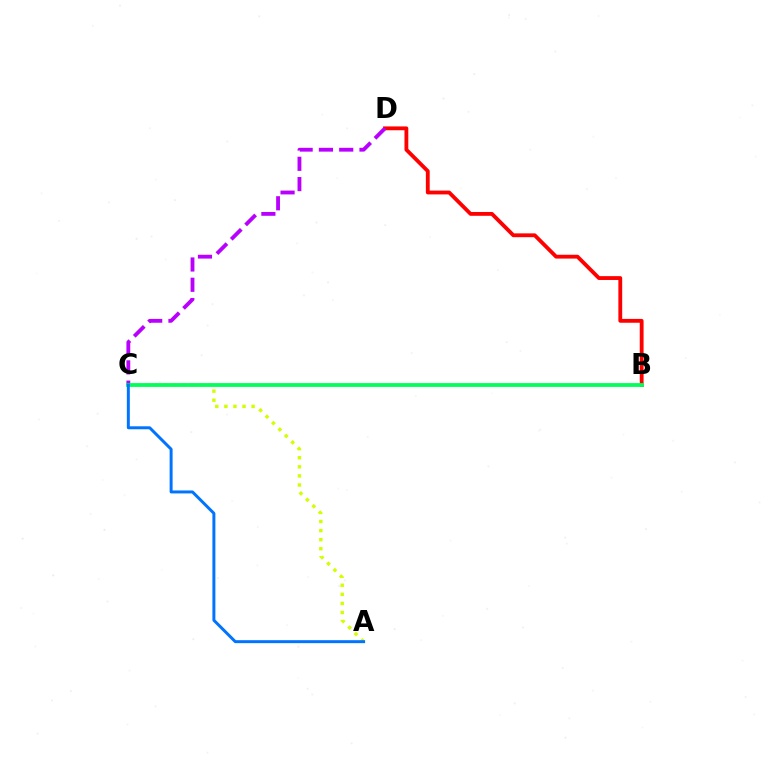{('B', 'D'): [{'color': '#ff0000', 'line_style': 'solid', 'thickness': 2.76}], ('A', 'C'): [{'color': '#d1ff00', 'line_style': 'dotted', 'thickness': 2.47}, {'color': '#0074ff', 'line_style': 'solid', 'thickness': 2.14}], ('C', 'D'): [{'color': '#b900ff', 'line_style': 'dashed', 'thickness': 2.76}], ('B', 'C'): [{'color': '#00ff5c', 'line_style': 'solid', 'thickness': 2.73}]}